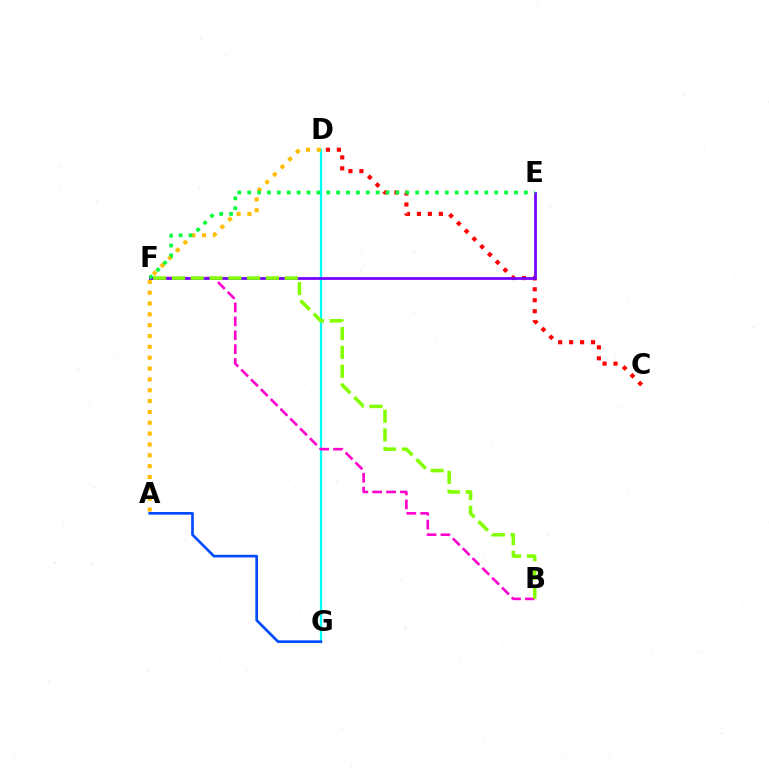{('D', 'G'): [{'color': '#00fff6', 'line_style': 'solid', 'thickness': 1.64}], ('B', 'F'): [{'color': '#ff00cf', 'line_style': 'dashed', 'thickness': 1.89}, {'color': '#84ff00', 'line_style': 'dashed', 'thickness': 2.55}], ('C', 'D'): [{'color': '#ff0000', 'line_style': 'dotted', 'thickness': 2.98}], ('A', 'D'): [{'color': '#ffbd00', 'line_style': 'dotted', 'thickness': 2.95}], ('E', 'F'): [{'color': '#7200ff', 'line_style': 'solid', 'thickness': 1.98}, {'color': '#00ff39', 'line_style': 'dotted', 'thickness': 2.68}], ('A', 'G'): [{'color': '#004bff', 'line_style': 'solid', 'thickness': 1.92}]}